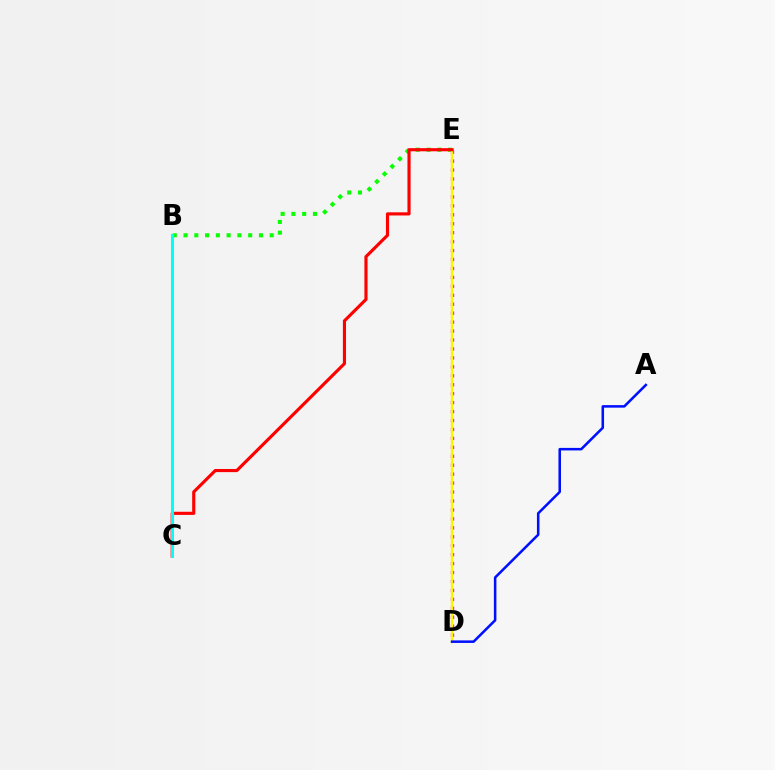{('D', 'E'): [{'color': '#ee00ff', 'line_style': 'dotted', 'thickness': 2.43}, {'color': '#fcf500', 'line_style': 'solid', 'thickness': 1.75}], ('B', 'E'): [{'color': '#08ff00', 'line_style': 'dotted', 'thickness': 2.93}], ('A', 'D'): [{'color': '#0010ff', 'line_style': 'solid', 'thickness': 1.83}], ('C', 'E'): [{'color': '#ff0000', 'line_style': 'solid', 'thickness': 2.26}], ('B', 'C'): [{'color': '#00fff6', 'line_style': 'solid', 'thickness': 2.19}]}